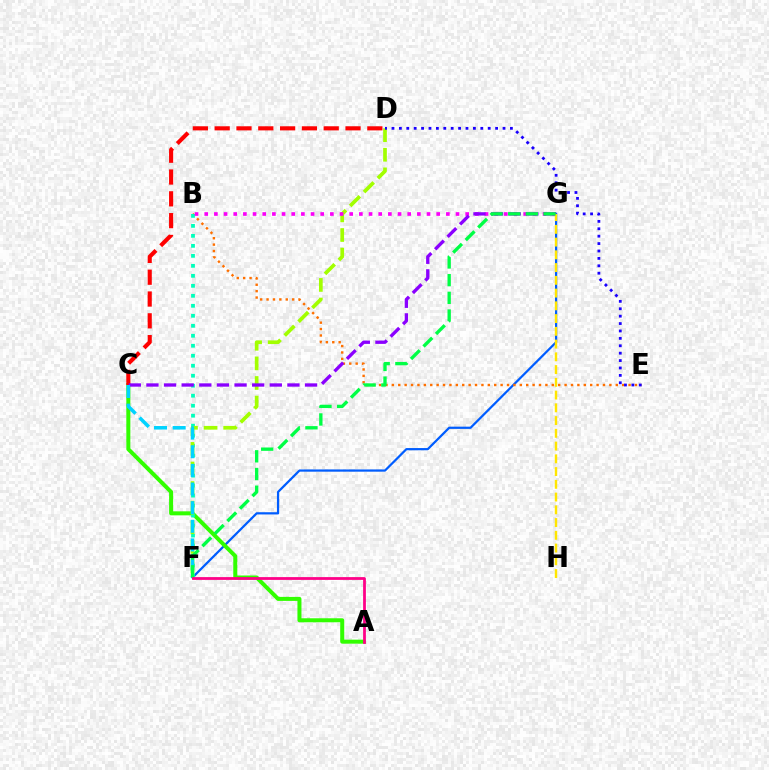{('F', 'G'): [{'color': '#005dff', 'line_style': 'solid', 'thickness': 1.6}, {'color': '#00ff45', 'line_style': 'dashed', 'thickness': 2.4}], ('B', 'E'): [{'color': '#ff7000', 'line_style': 'dotted', 'thickness': 1.74}], ('A', 'C'): [{'color': '#31ff00', 'line_style': 'solid', 'thickness': 2.89}], ('B', 'F'): [{'color': '#00ffbb', 'line_style': 'dotted', 'thickness': 2.71}], ('D', 'F'): [{'color': '#a2ff00', 'line_style': 'dashed', 'thickness': 2.66}], ('D', 'E'): [{'color': '#1900ff', 'line_style': 'dotted', 'thickness': 2.01}], ('B', 'G'): [{'color': '#fa00f9', 'line_style': 'dotted', 'thickness': 2.63}], ('C', 'D'): [{'color': '#ff0000', 'line_style': 'dashed', 'thickness': 2.96}], ('C', 'G'): [{'color': '#8a00ff', 'line_style': 'dashed', 'thickness': 2.39}], ('G', 'H'): [{'color': '#ffe600', 'line_style': 'dashed', 'thickness': 1.73}], ('C', 'F'): [{'color': '#00d3ff', 'line_style': 'dashed', 'thickness': 2.53}], ('A', 'F'): [{'color': '#ff0088', 'line_style': 'solid', 'thickness': 2.0}]}